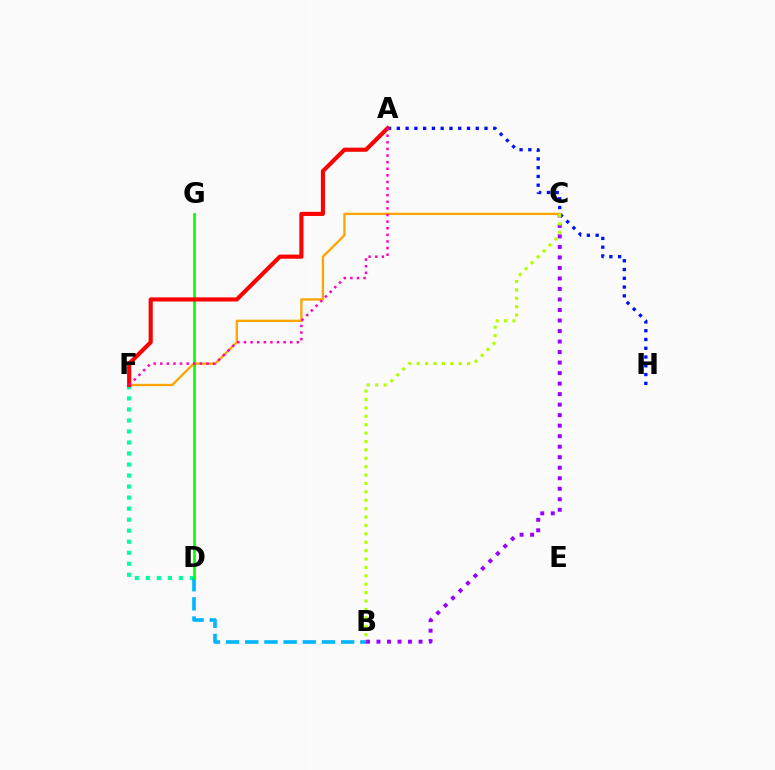{('B', 'C'): [{'color': '#9b00ff', 'line_style': 'dotted', 'thickness': 2.86}, {'color': '#b3ff00', 'line_style': 'dotted', 'thickness': 2.28}], ('D', 'F'): [{'color': '#00ff9d', 'line_style': 'dotted', 'thickness': 3.0}], ('A', 'H'): [{'color': '#0010ff', 'line_style': 'dotted', 'thickness': 2.38}], ('C', 'F'): [{'color': '#ffa500', 'line_style': 'solid', 'thickness': 1.68}], ('B', 'D'): [{'color': '#00b5ff', 'line_style': 'dashed', 'thickness': 2.61}], ('D', 'G'): [{'color': '#08ff00', 'line_style': 'solid', 'thickness': 1.93}], ('A', 'F'): [{'color': '#ff0000', 'line_style': 'solid', 'thickness': 2.97}, {'color': '#ff00bd', 'line_style': 'dotted', 'thickness': 1.8}]}